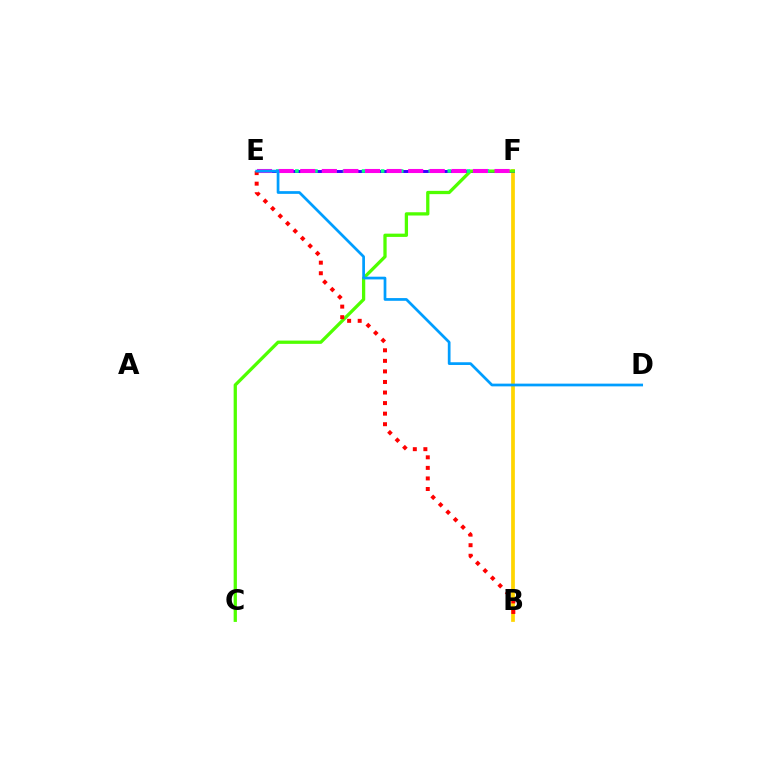{('B', 'F'): [{'color': '#ffd500', 'line_style': 'solid', 'thickness': 2.68}], ('E', 'F'): [{'color': '#3700ff', 'line_style': 'solid', 'thickness': 2.12}, {'color': '#00ff86', 'line_style': 'dotted', 'thickness': 2.59}, {'color': '#ff00ed', 'line_style': 'dashed', 'thickness': 2.93}], ('C', 'F'): [{'color': '#4fff00', 'line_style': 'solid', 'thickness': 2.36}], ('B', 'E'): [{'color': '#ff0000', 'line_style': 'dotted', 'thickness': 2.87}], ('D', 'E'): [{'color': '#009eff', 'line_style': 'solid', 'thickness': 1.96}]}